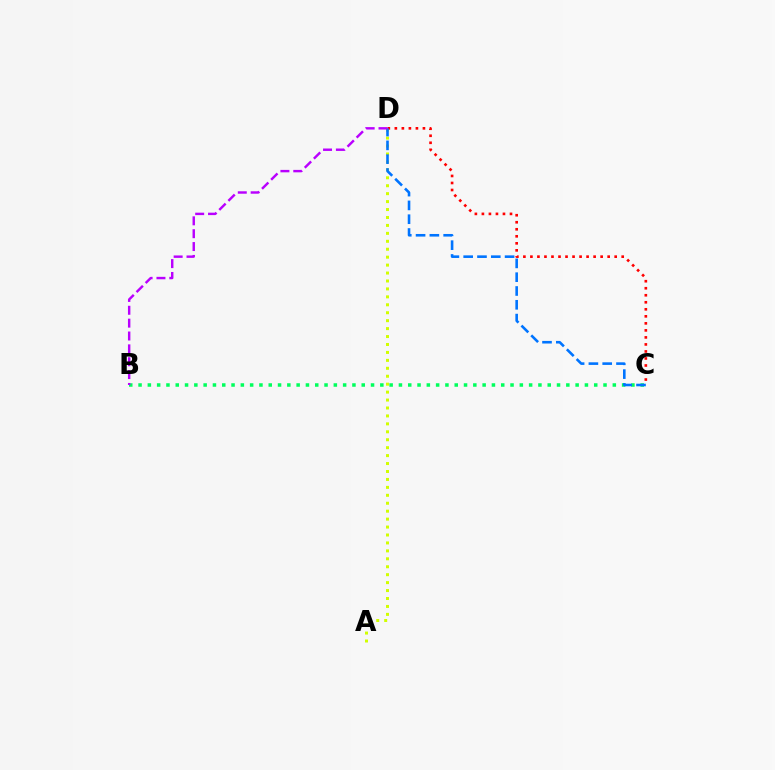{('A', 'D'): [{'color': '#d1ff00', 'line_style': 'dotted', 'thickness': 2.16}], ('B', 'C'): [{'color': '#00ff5c', 'line_style': 'dotted', 'thickness': 2.53}], ('C', 'D'): [{'color': '#ff0000', 'line_style': 'dotted', 'thickness': 1.91}, {'color': '#0074ff', 'line_style': 'dashed', 'thickness': 1.87}], ('B', 'D'): [{'color': '#b900ff', 'line_style': 'dashed', 'thickness': 1.75}]}